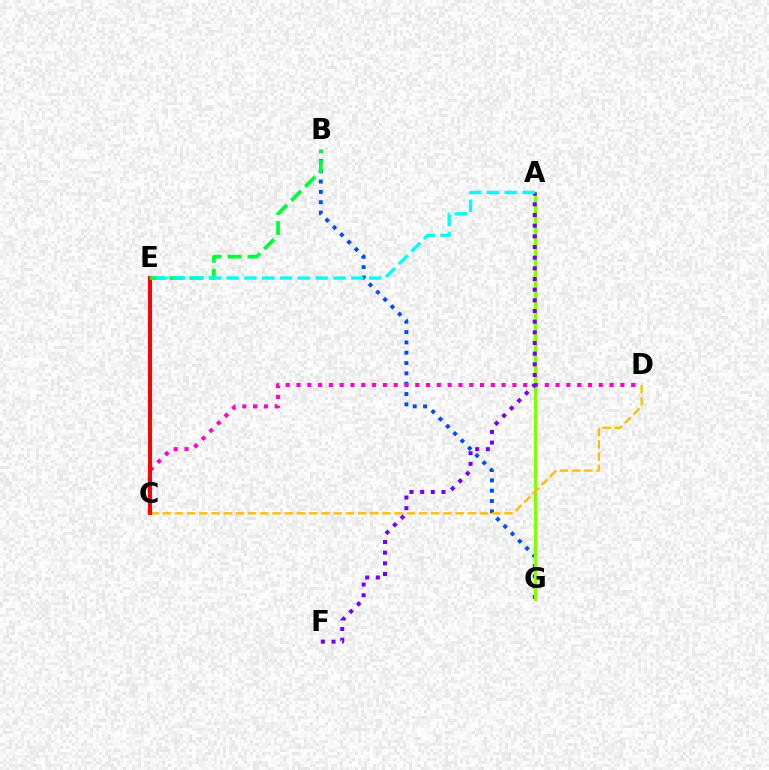{('B', 'G'): [{'color': '#004bff', 'line_style': 'dotted', 'thickness': 2.81}], ('A', 'G'): [{'color': '#84ff00', 'line_style': 'solid', 'thickness': 2.29}], ('C', 'D'): [{'color': '#ff00cf', 'line_style': 'dotted', 'thickness': 2.93}, {'color': '#ffbd00', 'line_style': 'dashed', 'thickness': 1.66}], ('C', 'E'): [{'color': '#ff0000', 'line_style': 'solid', 'thickness': 2.85}], ('B', 'E'): [{'color': '#00ff39', 'line_style': 'dashed', 'thickness': 2.7}], ('A', 'F'): [{'color': '#7200ff', 'line_style': 'dotted', 'thickness': 2.9}], ('A', 'E'): [{'color': '#00fff6', 'line_style': 'dashed', 'thickness': 2.42}]}